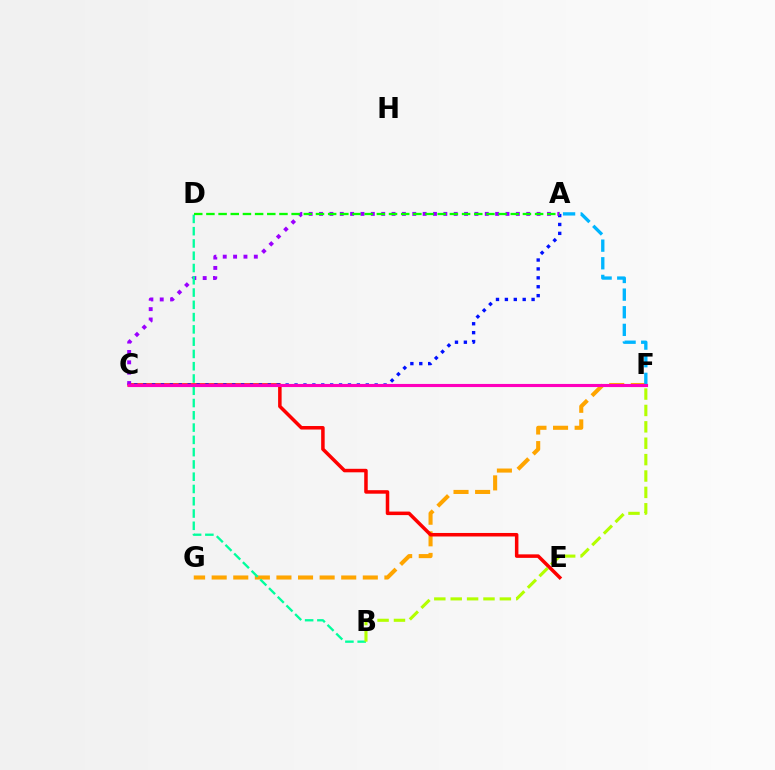{('F', 'G'): [{'color': '#ffa500', 'line_style': 'dashed', 'thickness': 2.93}], ('C', 'E'): [{'color': '#ff0000', 'line_style': 'solid', 'thickness': 2.53}], ('A', 'C'): [{'color': '#0010ff', 'line_style': 'dotted', 'thickness': 2.42}, {'color': '#9b00ff', 'line_style': 'dotted', 'thickness': 2.81}], ('A', 'F'): [{'color': '#00b5ff', 'line_style': 'dashed', 'thickness': 2.39}], ('B', 'D'): [{'color': '#00ff9d', 'line_style': 'dashed', 'thickness': 1.67}], ('C', 'F'): [{'color': '#ff00bd', 'line_style': 'solid', 'thickness': 2.24}], ('A', 'D'): [{'color': '#08ff00', 'line_style': 'dashed', 'thickness': 1.65}], ('B', 'F'): [{'color': '#b3ff00', 'line_style': 'dashed', 'thickness': 2.23}]}